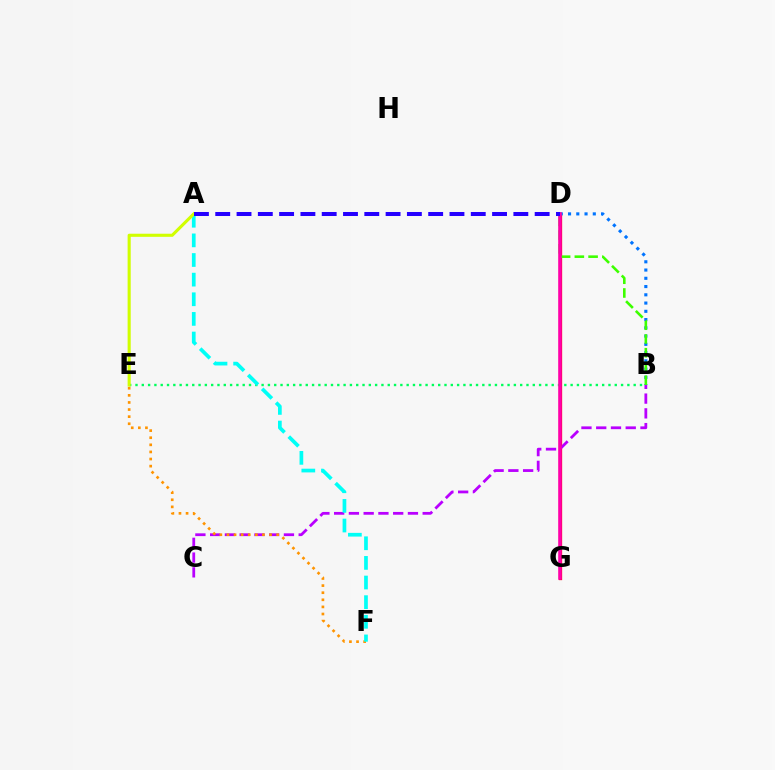{('D', 'G'): [{'color': '#ff0000', 'line_style': 'solid', 'thickness': 2.36}, {'color': '#ff00ac', 'line_style': 'solid', 'thickness': 2.54}], ('B', 'C'): [{'color': '#b900ff', 'line_style': 'dashed', 'thickness': 2.0}], ('B', 'D'): [{'color': '#0074ff', 'line_style': 'dotted', 'thickness': 2.24}, {'color': '#3dff00', 'line_style': 'dashed', 'thickness': 1.87}], ('E', 'F'): [{'color': '#ff9400', 'line_style': 'dotted', 'thickness': 1.93}], ('B', 'E'): [{'color': '#00ff5c', 'line_style': 'dotted', 'thickness': 1.71}], ('A', 'F'): [{'color': '#00fff6', 'line_style': 'dashed', 'thickness': 2.67}], ('A', 'E'): [{'color': '#d1ff00', 'line_style': 'solid', 'thickness': 2.23}], ('A', 'D'): [{'color': '#2500ff', 'line_style': 'dashed', 'thickness': 2.89}]}